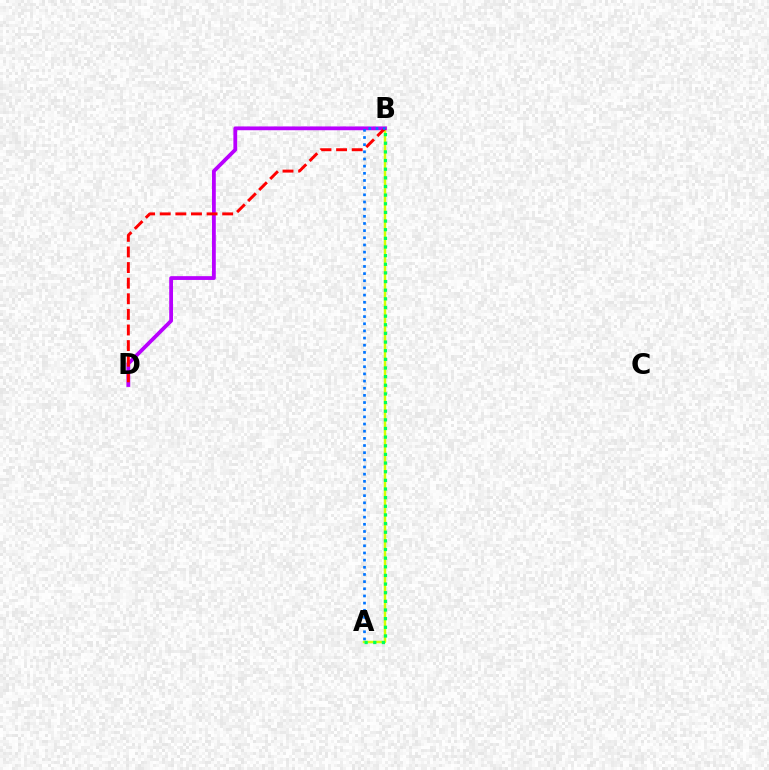{('A', 'B'): [{'color': '#d1ff00', 'line_style': 'solid', 'thickness': 1.78}, {'color': '#00ff5c', 'line_style': 'dotted', 'thickness': 2.35}, {'color': '#0074ff', 'line_style': 'dotted', 'thickness': 1.95}], ('B', 'D'): [{'color': '#b900ff', 'line_style': 'solid', 'thickness': 2.73}, {'color': '#ff0000', 'line_style': 'dashed', 'thickness': 2.12}]}